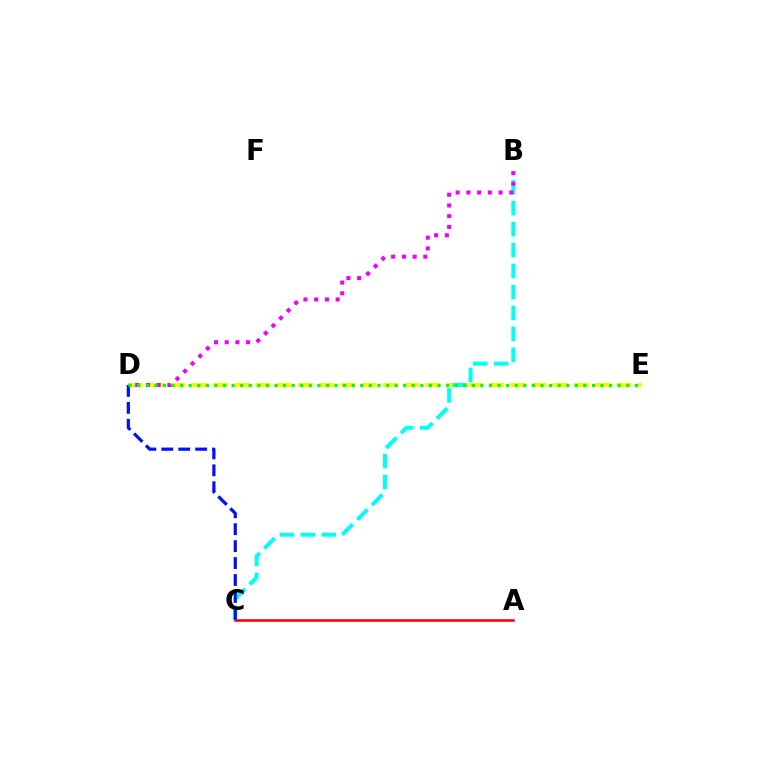{('D', 'E'): [{'color': '#fcf500', 'line_style': 'dashed', 'thickness': 2.89}, {'color': '#08ff00', 'line_style': 'dotted', 'thickness': 2.33}], ('B', 'C'): [{'color': '#00fff6', 'line_style': 'dashed', 'thickness': 2.85}], ('C', 'D'): [{'color': '#0010ff', 'line_style': 'dashed', 'thickness': 2.3}], ('B', 'D'): [{'color': '#ee00ff', 'line_style': 'dotted', 'thickness': 2.91}], ('A', 'C'): [{'color': '#ff0000', 'line_style': 'solid', 'thickness': 1.83}]}